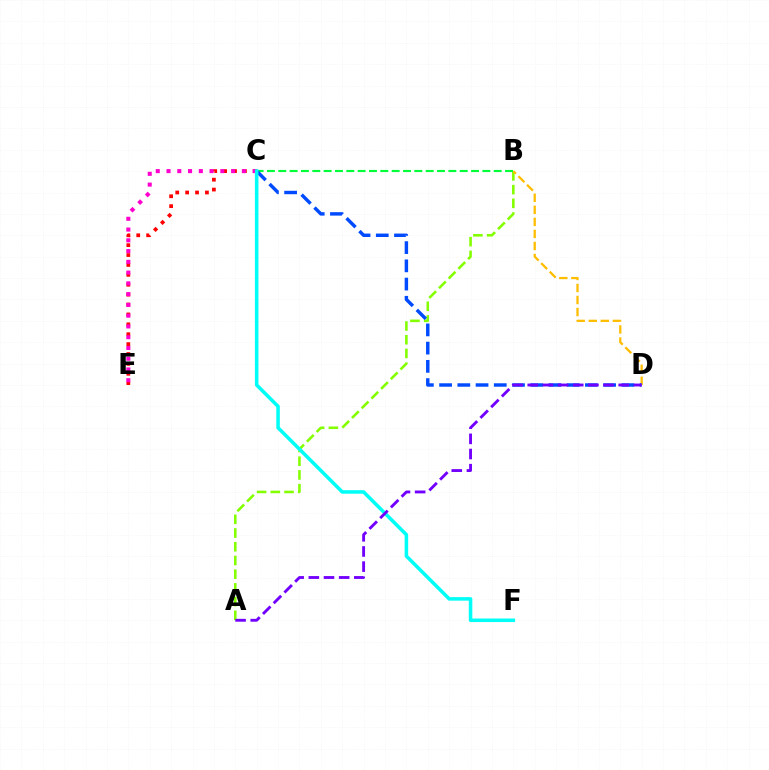{('A', 'B'): [{'color': '#84ff00', 'line_style': 'dashed', 'thickness': 1.86}], ('B', 'D'): [{'color': '#ffbd00', 'line_style': 'dashed', 'thickness': 1.64}], ('C', 'E'): [{'color': '#ff0000', 'line_style': 'dotted', 'thickness': 2.69}, {'color': '#ff00cf', 'line_style': 'dotted', 'thickness': 2.92}], ('B', 'C'): [{'color': '#00ff39', 'line_style': 'dashed', 'thickness': 1.54}], ('C', 'D'): [{'color': '#004bff', 'line_style': 'dashed', 'thickness': 2.48}], ('C', 'F'): [{'color': '#00fff6', 'line_style': 'solid', 'thickness': 2.55}], ('A', 'D'): [{'color': '#7200ff', 'line_style': 'dashed', 'thickness': 2.06}]}